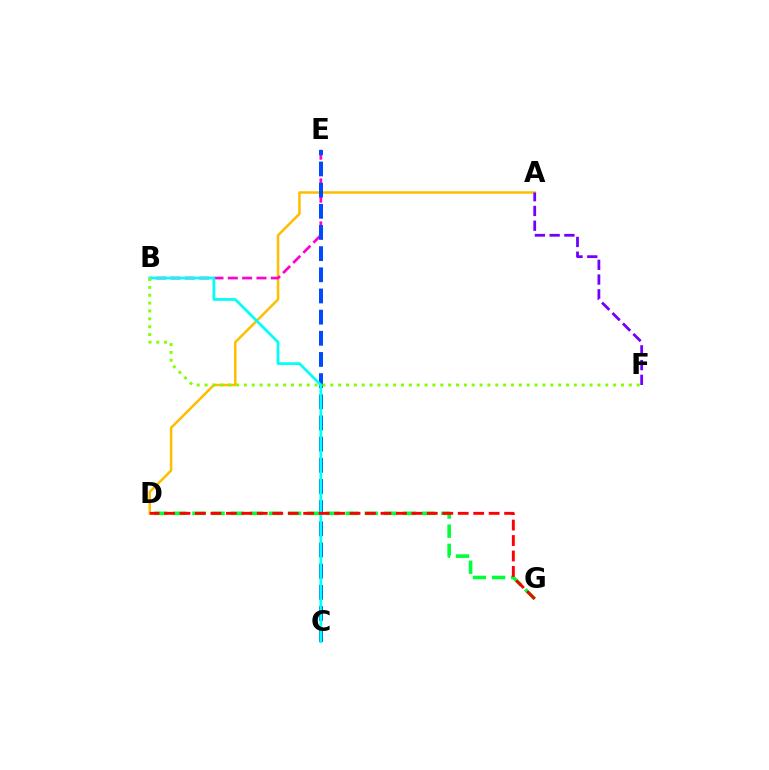{('A', 'D'): [{'color': '#ffbd00', 'line_style': 'solid', 'thickness': 1.8}], ('B', 'E'): [{'color': '#ff00cf', 'line_style': 'dashed', 'thickness': 1.95}], ('A', 'F'): [{'color': '#7200ff', 'line_style': 'dashed', 'thickness': 2.0}], ('C', 'E'): [{'color': '#004bff', 'line_style': 'dashed', 'thickness': 2.88}], ('D', 'G'): [{'color': '#00ff39', 'line_style': 'dashed', 'thickness': 2.6}, {'color': '#ff0000', 'line_style': 'dashed', 'thickness': 2.1}], ('B', 'C'): [{'color': '#00fff6', 'line_style': 'solid', 'thickness': 1.98}], ('B', 'F'): [{'color': '#84ff00', 'line_style': 'dotted', 'thickness': 2.13}]}